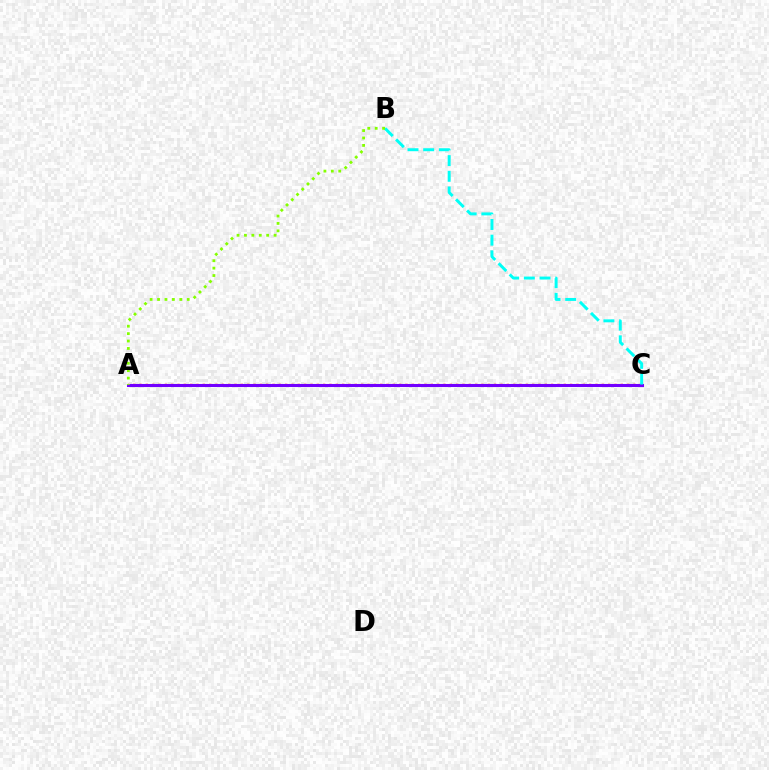{('A', 'C'): [{'color': '#ff0000', 'line_style': 'dotted', 'thickness': 1.72}, {'color': '#7200ff', 'line_style': 'solid', 'thickness': 2.2}], ('B', 'C'): [{'color': '#00fff6', 'line_style': 'dashed', 'thickness': 2.13}], ('A', 'B'): [{'color': '#84ff00', 'line_style': 'dotted', 'thickness': 2.01}]}